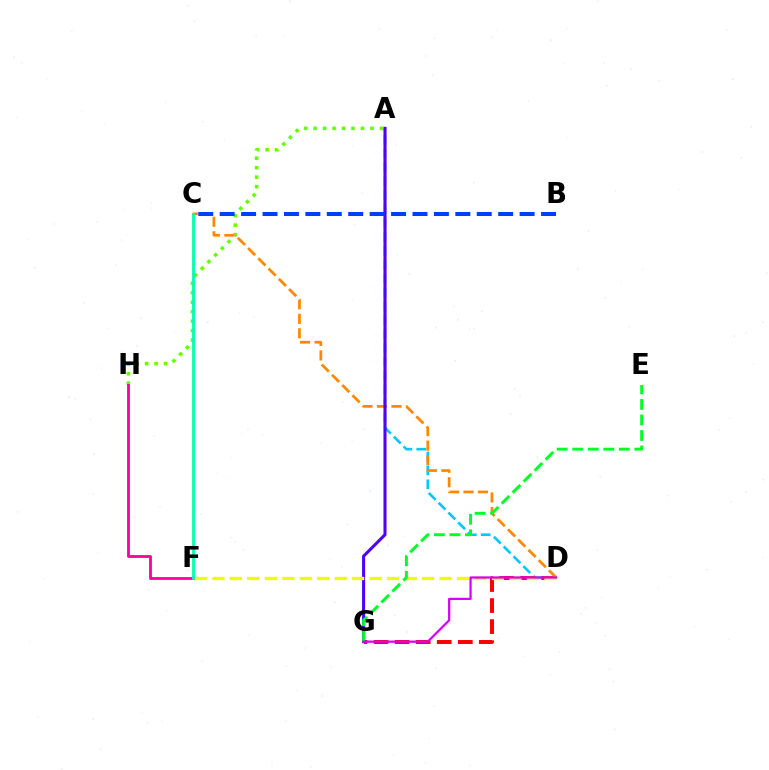{('A', 'D'): [{'color': '#00c7ff', 'line_style': 'dashed', 'thickness': 1.89}], ('A', 'H'): [{'color': '#66ff00', 'line_style': 'dotted', 'thickness': 2.57}], ('D', 'G'): [{'color': '#ff0000', 'line_style': 'dashed', 'thickness': 2.86}, {'color': '#d600ff', 'line_style': 'solid', 'thickness': 1.61}], ('C', 'D'): [{'color': '#ff8800', 'line_style': 'dashed', 'thickness': 1.97}], ('A', 'G'): [{'color': '#4f00ff', 'line_style': 'solid', 'thickness': 2.21}], ('D', 'F'): [{'color': '#eeff00', 'line_style': 'dashed', 'thickness': 2.37}], ('F', 'H'): [{'color': '#ff00a0', 'line_style': 'solid', 'thickness': 2.03}], ('E', 'G'): [{'color': '#00ff27', 'line_style': 'dashed', 'thickness': 2.11}], ('C', 'F'): [{'color': '#00ffaf', 'line_style': 'solid', 'thickness': 2.02}], ('B', 'C'): [{'color': '#003fff', 'line_style': 'dashed', 'thickness': 2.91}]}